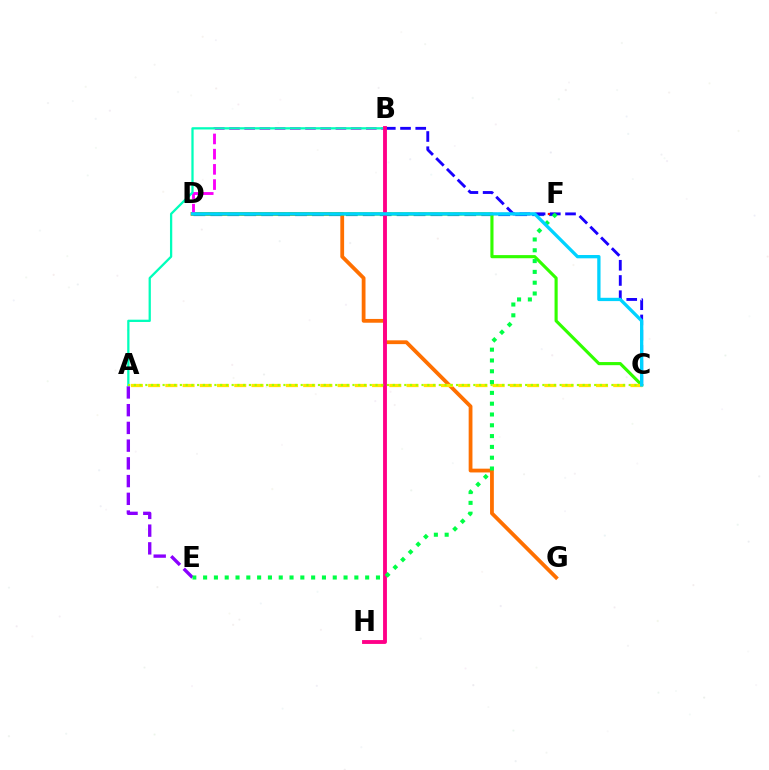{('D', 'G'): [{'color': '#ff7000', 'line_style': 'solid', 'thickness': 2.73}], ('D', 'F'): [{'color': '#005dff', 'line_style': 'dashed', 'thickness': 2.3}, {'color': '#ff0000', 'line_style': 'dashed', 'thickness': 1.6}], ('C', 'D'): [{'color': '#31ff00', 'line_style': 'solid', 'thickness': 2.25}, {'color': '#00d3ff', 'line_style': 'solid', 'thickness': 2.37}], ('A', 'E'): [{'color': '#8a00ff', 'line_style': 'dashed', 'thickness': 2.41}], ('B', 'D'): [{'color': '#fa00f9', 'line_style': 'dashed', 'thickness': 2.07}], ('A', 'B'): [{'color': '#00ffbb', 'line_style': 'solid', 'thickness': 1.64}], ('A', 'C'): [{'color': '#ffe600', 'line_style': 'dashed', 'thickness': 2.34}, {'color': '#a2ff00', 'line_style': 'dotted', 'thickness': 1.56}], ('B', 'C'): [{'color': '#1900ff', 'line_style': 'dashed', 'thickness': 2.07}], ('B', 'H'): [{'color': '#ff0088', 'line_style': 'solid', 'thickness': 2.78}], ('E', 'F'): [{'color': '#00ff45', 'line_style': 'dotted', 'thickness': 2.94}]}